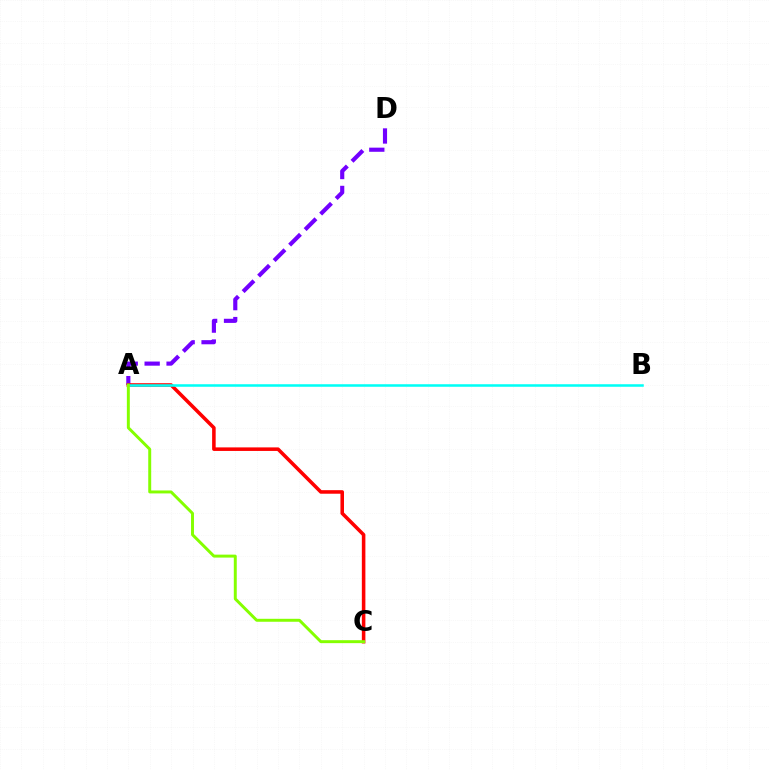{('A', 'D'): [{'color': '#7200ff', 'line_style': 'dashed', 'thickness': 2.98}], ('A', 'C'): [{'color': '#ff0000', 'line_style': 'solid', 'thickness': 2.56}, {'color': '#84ff00', 'line_style': 'solid', 'thickness': 2.13}], ('A', 'B'): [{'color': '#00fff6', 'line_style': 'solid', 'thickness': 1.83}]}